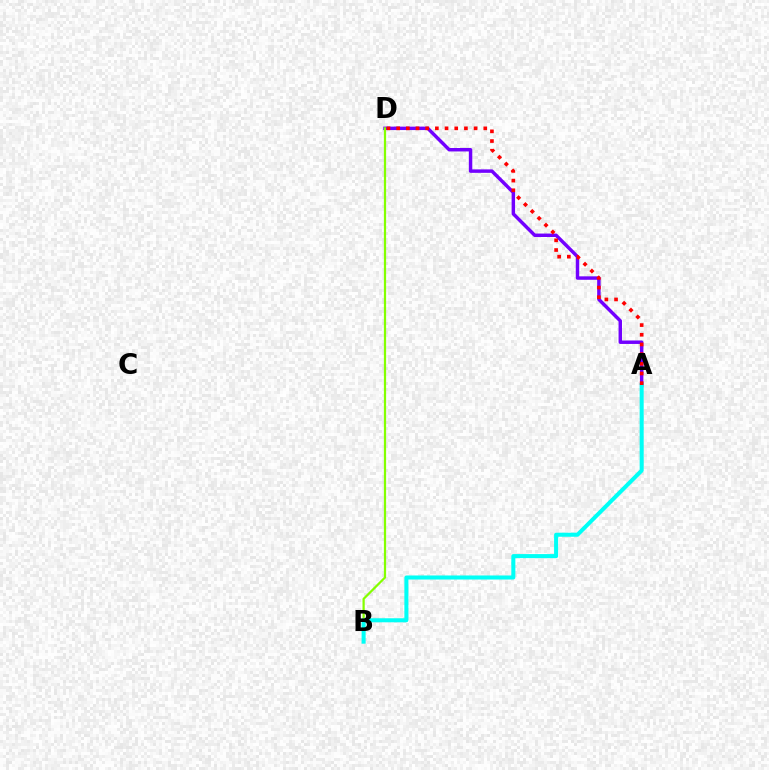{('A', 'D'): [{'color': '#7200ff', 'line_style': 'solid', 'thickness': 2.48}, {'color': '#ff0000', 'line_style': 'dotted', 'thickness': 2.63}], ('B', 'D'): [{'color': '#84ff00', 'line_style': 'solid', 'thickness': 1.61}], ('A', 'B'): [{'color': '#00fff6', 'line_style': 'solid', 'thickness': 2.91}]}